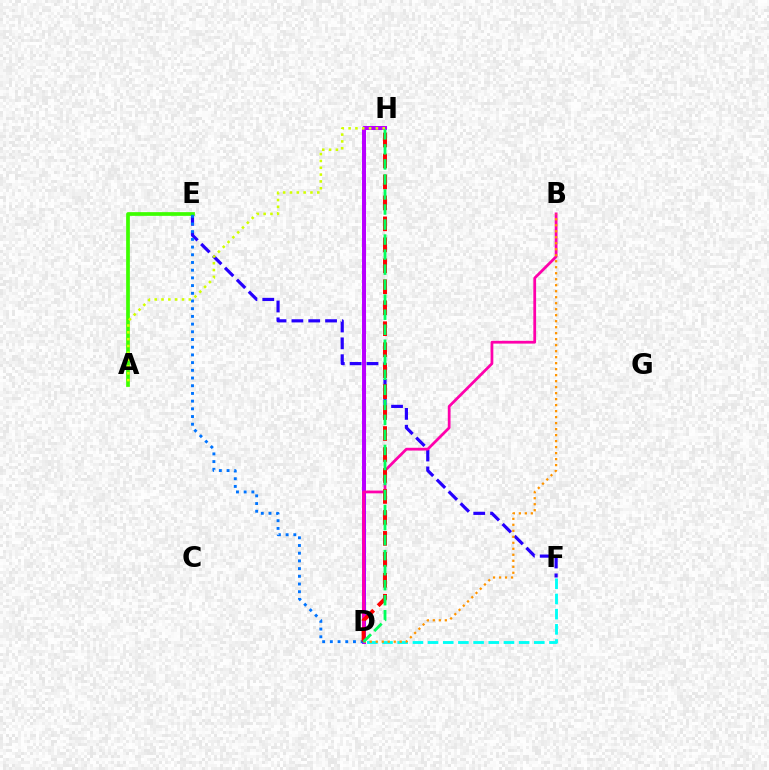{('D', 'F'): [{'color': '#00fff6', 'line_style': 'dashed', 'thickness': 2.06}], ('D', 'H'): [{'color': '#b900ff', 'line_style': 'solid', 'thickness': 2.89}, {'color': '#ff0000', 'line_style': 'dashed', 'thickness': 2.85}, {'color': '#00ff5c', 'line_style': 'dashed', 'thickness': 2.04}], ('E', 'F'): [{'color': '#2500ff', 'line_style': 'dashed', 'thickness': 2.29}], ('A', 'E'): [{'color': '#3dff00', 'line_style': 'solid', 'thickness': 2.67}], ('B', 'D'): [{'color': '#ff00ac', 'line_style': 'solid', 'thickness': 1.99}, {'color': '#ff9400', 'line_style': 'dotted', 'thickness': 1.63}], ('D', 'E'): [{'color': '#0074ff', 'line_style': 'dotted', 'thickness': 2.09}], ('A', 'H'): [{'color': '#d1ff00', 'line_style': 'dotted', 'thickness': 1.85}]}